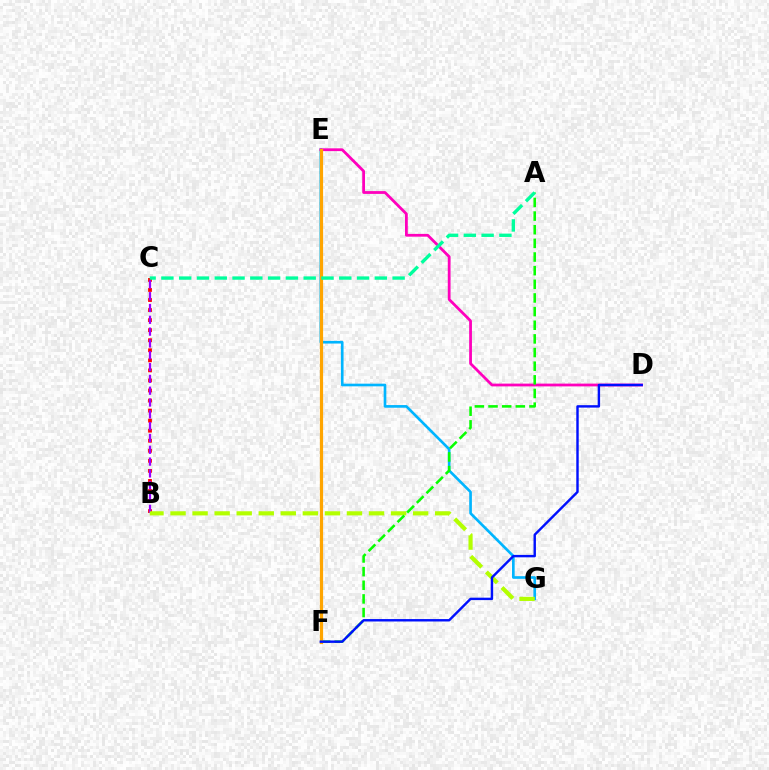{('E', 'G'): [{'color': '#00b5ff', 'line_style': 'solid', 'thickness': 1.91}], ('B', 'C'): [{'color': '#ff0000', 'line_style': 'dotted', 'thickness': 2.73}, {'color': '#9b00ff', 'line_style': 'dashed', 'thickness': 1.61}], ('D', 'E'): [{'color': '#ff00bd', 'line_style': 'solid', 'thickness': 2.0}], ('B', 'G'): [{'color': '#b3ff00', 'line_style': 'dashed', 'thickness': 3.0}], ('A', 'F'): [{'color': '#08ff00', 'line_style': 'dashed', 'thickness': 1.85}], ('E', 'F'): [{'color': '#ffa500', 'line_style': 'solid', 'thickness': 2.3}], ('A', 'C'): [{'color': '#00ff9d', 'line_style': 'dashed', 'thickness': 2.42}], ('D', 'F'): [{'color': '#0010ff', 'line_style': 'solid', 'thickness': 1.74}]}